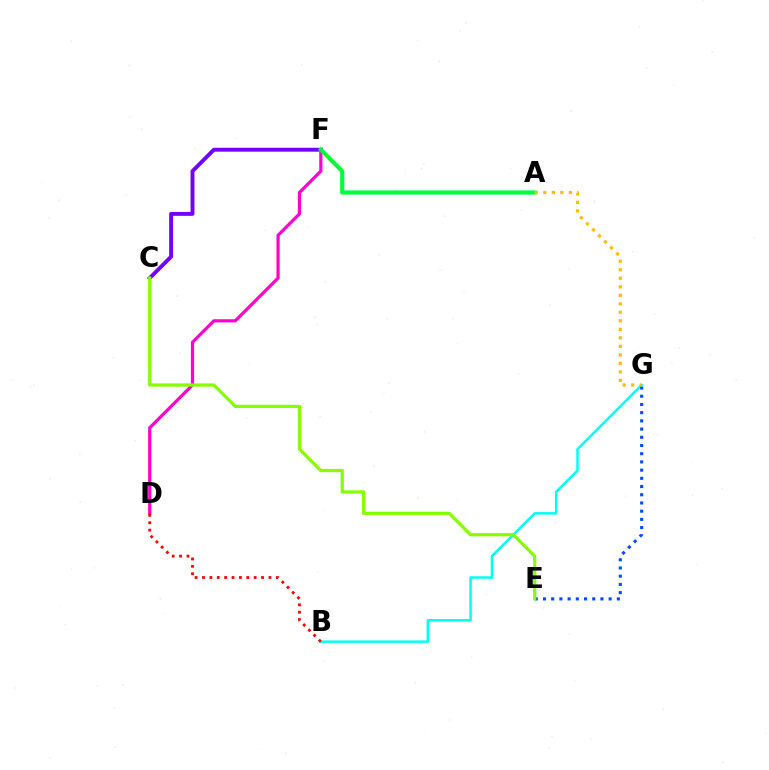{('C', 'F'): [{'color': '#7200ff', 'line_style': 'solid', 'thickness': 2.8}], ('B', 'G'): [{'color': '#00fff6', 'line_style': 'solid', 'thickness': 1.78}], ('E', 'G'): [{'color': '#004bff', 'line_style': 'dotted', 'thickness': 2.23}], ('D', 'F'): [{'color': '#ff00cf', 'line_style': 'solid', 'thickness': 2.29}], ('A', 'F'): [{'color': '#00ff39', 'line_style': 'solid', 'thickness': 3.0}], ('A', 'G'): [{'color': '#ffbd00', 'line_style': 'dotted', 'thickness': 2.31}], ('B', 'D'): [{'color': '#ff0000', 'line_style': 'dotted', 'thickness': 2.01}], ('C', 'E'): [{'color': '#84ff00', 'line_style': 'solid', 'thickness': 2.32}]}